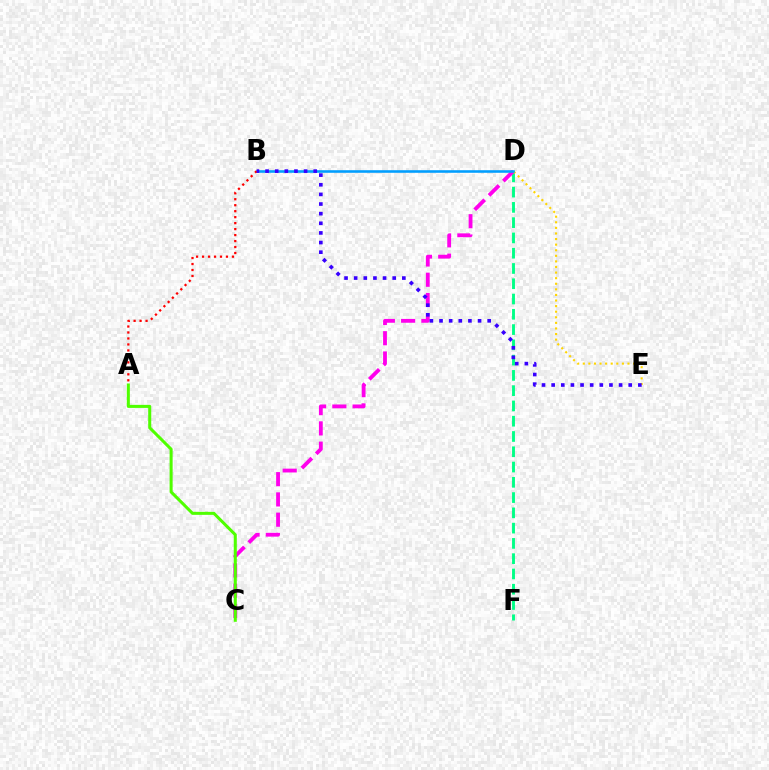{('D', 'F'): [{'color': '#00ff86', 'line_style': 'dashed', 'thickness': 2.07}], ('C', 'D'): [{'color': '#ff00ed', 'line_style': 'dashed', 'thickness': 2.75}], ('D', 'E'): [{'color': '#ffd500', 'line_style': 'dotted', 'thickness': 1.52}], ('A', 'C'): [{'color': '#4fff00', 'line_style': 'solid', 'thickness': 2.19}], ('B', 'D'): [{'color': '#009eff', 'line_style': 'solid', 'thickness': 1.85}], ('A', 'B'): [{'color': '#ff0000', 'line_style': 'dotted', 'thickness': 1.62}], ('B', 'E'): [{'color': '#3700ff', 'line_style': 'dotted', 'thickness': 2.62}]}